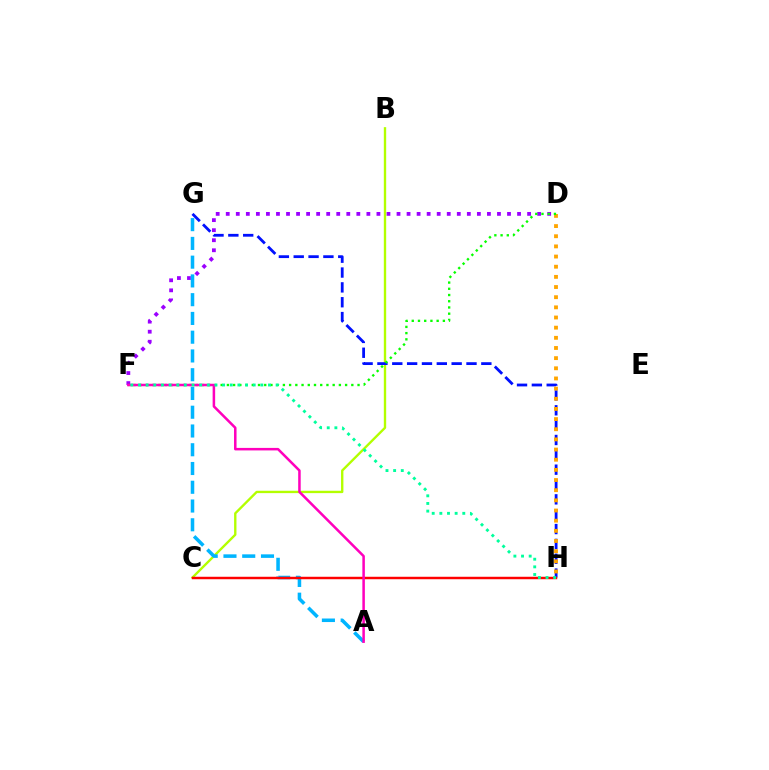{('D', 'F'): [{'color': '#9b00ff', 'line_style': 'dotted', 'thickness': 2.73}, {'color': '#08ff00', 'line_style': 'dotted', 'thickness': 1.69}], ('B', 'C'): [{'color': '#b3ff00', 'line_style': 'solid', 'thickness': 1.7}], ('G', 'H'): [{'color': '#0010ff', 'line_style': 'dashed', 'thickness': 2.02}], ('A', 'G'): [{'color': '#00b5ff', 'line_style': 'dashed', 'thickness': 2.55}], ('C', 'H'): [{'color': '#ff0000', 'line_style': 'solid', 'thickness': 1.77}], ('D', 'H'): [{'color': '#ffa500', 'line_style': 'dotted', 'thickness': 2.76}], ('A', 'F'): [{'color': '#ff00bd', 'line_style': 'solid', 'thickness': 1.81}], ('F', 'H'): [{'color': '#00ff9d', 'line_style': 'dotted', 'thickness': 2.08}]}